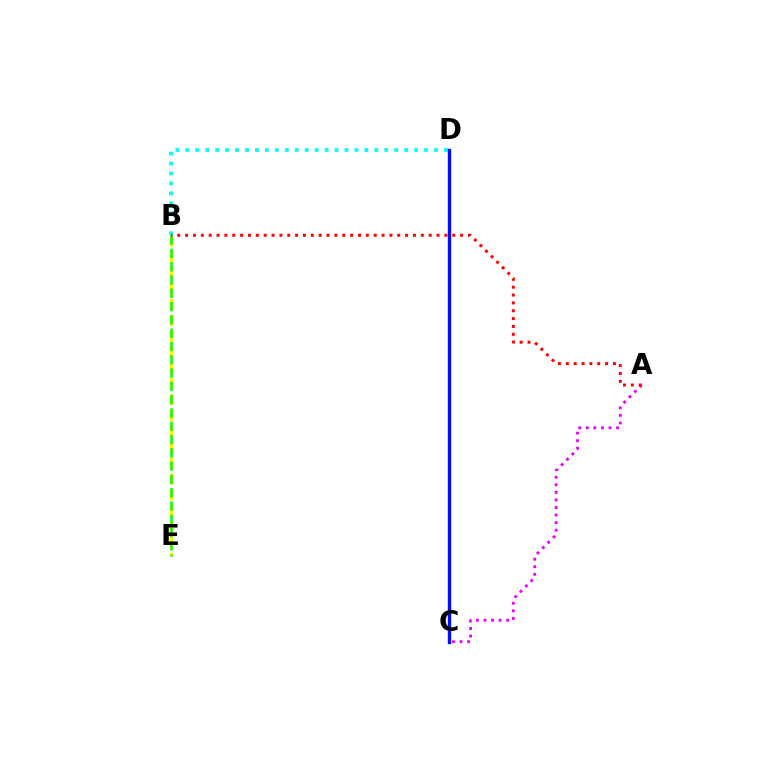{('B', 'D'): [{'color': '#00fff6', 'line_style': 'dotted', 'thickness': 2.7}], ('B', 'E'): [{'color': '#fcf500', 'line_style': 'dashed', 'thickness': 2.16}, {'color': '#08ff00', 'line_style': 'dashed', 'thickness': 1.81}], ('C', 'D'): [{'color': '#0010ff', 'line_style': 'solid', 'thickness': 2.43}], ('A', 'C'): [{'color': '#ee00ff', 'line_style': 'dotted', 'thickness': 2.06}], ('A', 'B'): [{'color': '#ff0000', 'line_style': 'dotted', 'thickness': 2.13}]}